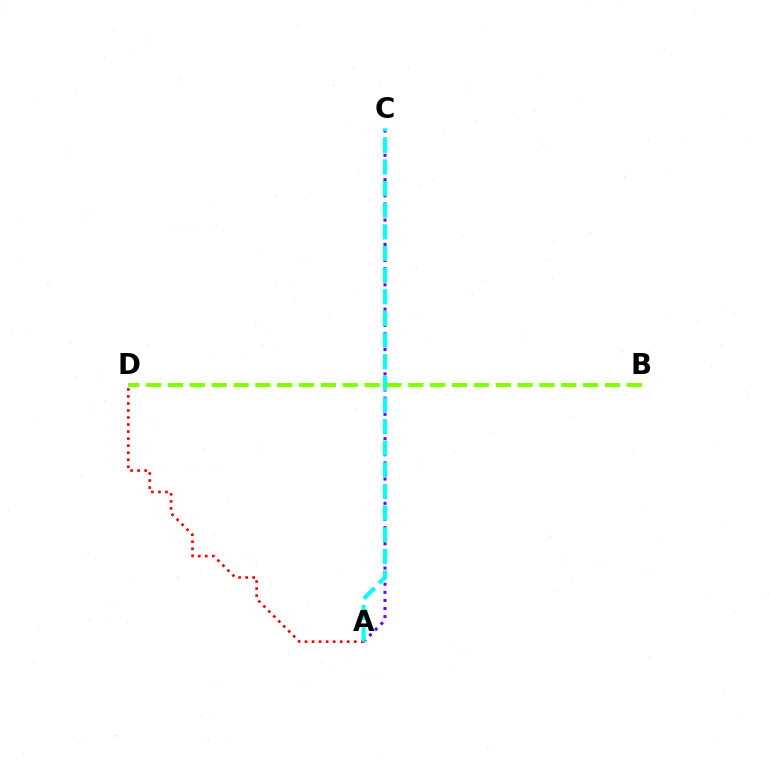{('A', 'C'): [{'color': '#7200ff', 'line_style': 'dotted', 'thickness': 2.2}, {'color': '#00fff6', 'line_style': 'dashed', 'thickness': 2.94}], ('A', 'D'): [{'color': '#ff0000', 'line_style': 'dotted', 'thickness': 1.91}], ('B', 'D'): [{'color': '#84ff00', 'line_style': 'dashed', 'thickness': 2.97}]}